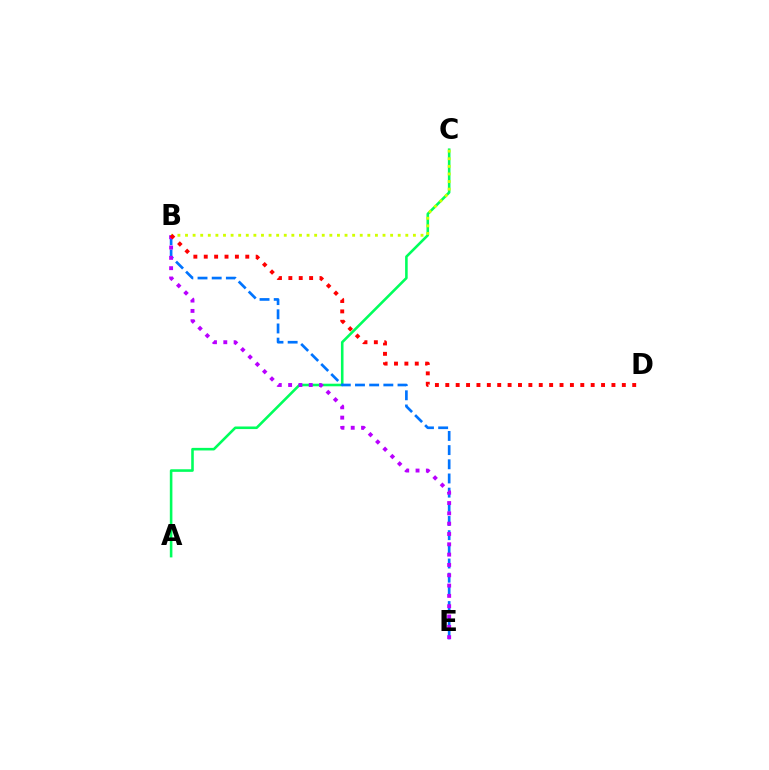{('A', 'C'): [{'color': '#00ff5c', 'line_style': 'solid', 'thickness': 1.86}], ('B', 'C'): [{'color': '#d1ff00', 'line_style': 'dotted', 'thickness': 2.06}], ('B', 'E'): [{'color': '#0074ff', 'line_style': 'dashed', 'thickness': 1.93}, {'color': '#b900ff', 'line_style': 'dotted', 'thickness': 2.8}], ('B', 'D'): [{'color': '#ff0000', 'line_style': 'dotted', 'thickness': 2.82}]}